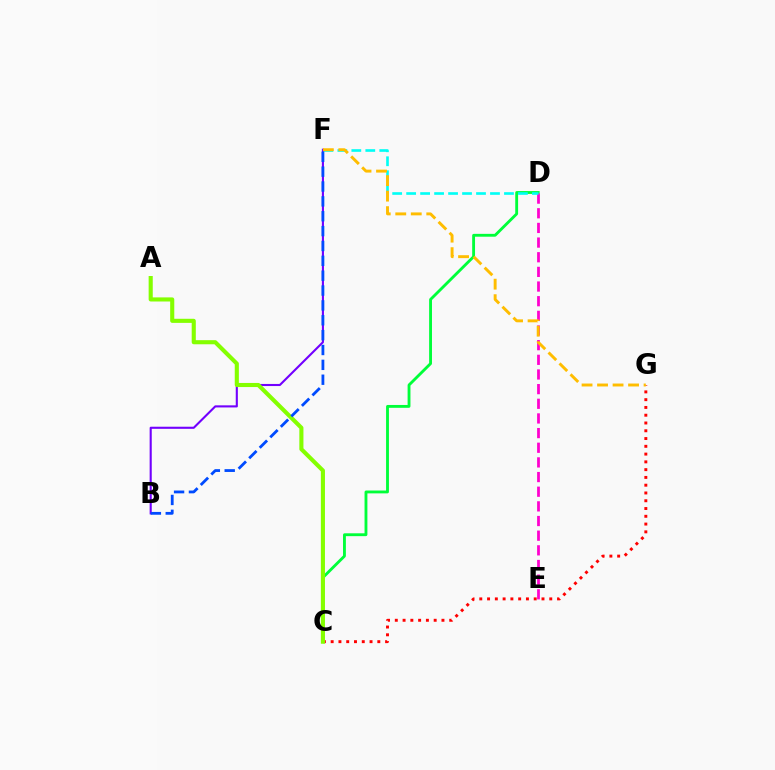{('C', 'D'): [{'color': '#00ff39', 'line_style': 'solid', 'thickness': 2.05}], ('B', 'F'): [{'color': '#7200ff', 'line_style': 'solid', 'thickness': 1.51}, {'color': '#004bff', 'line_style': 'dashed', 'thickness': 2.02}], ('D', 'E'): [{'color': '#ff00cf', 'line_style': 'dashed', 'thickness': 1.99}], ('C', 'G'): [{'color': '#ff0000', 'line_style': 'dotted', 'thickness': 2.11}], ('D', 'F'): [{'color': '#00fff6', 'line_style': 'dashed', 'thickness': 1.9}], ('F', 'G'): [{'color': '#ffbd00', 'line_style': 'dashed', 'thickness': 2.11}], ('A', 'C'): [{'color': '#84ff00', 'line_style': 'solid', 'thickness': 2.95}]}